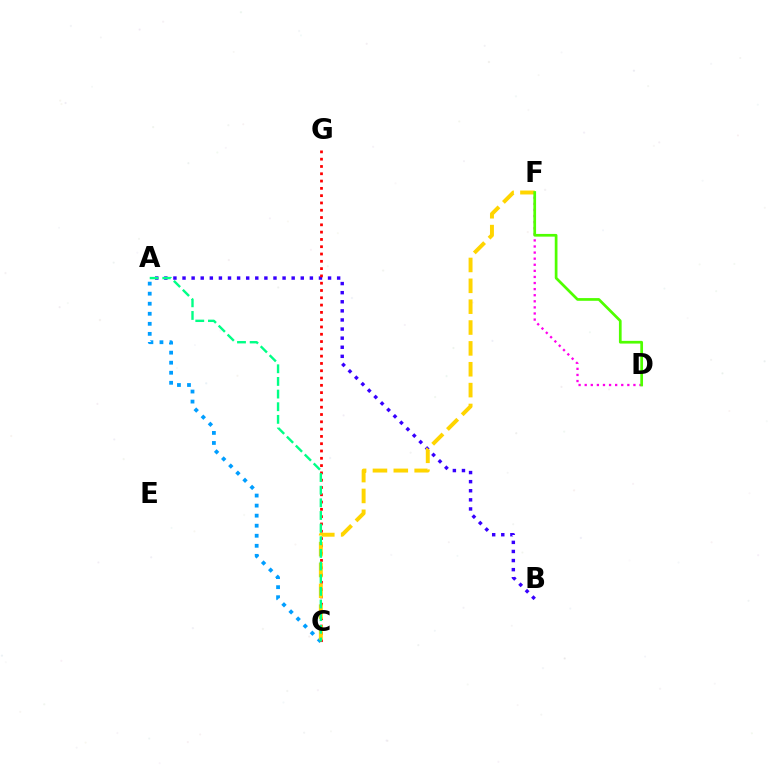{('A', 'C'): [{'color': '#009eff', 'line_style': 'dotted', 'thickness': 2.73}, {'color': '#00ff86', 'line_style': 'dashed', 'thickness': 1.72}], ('D', 'F'): [{'color': '#ff00ed', 'line_style': 'dotted', 'thickness': 1.65}, {'color': '#4fff00', 'line_style': 'solid', 'thickness': 1.95}], ('A', 'B'): [{'color': '#3700ff', 'line_style': 'dotted', 'thickness': 2.47}], ('C', 'G'): [{'color': '#ff0000', 'line_style': 'dotted', 'thickness': 1.98}], ('C', 'F'): [{'color': '#ffd500', 'line_style': 'dashed', 'thickness': 2.83}]}